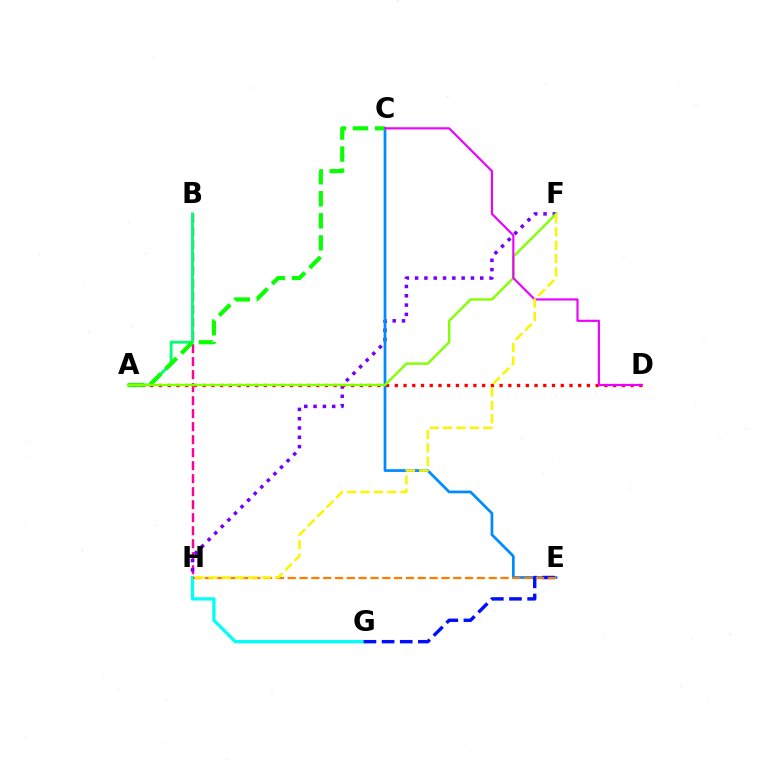{('B', 'H'): [{'color': '#ff0094', 'line_style': 'dashed', 'thickness': 1.77}], ('A', 'B'): [{'color': '#00ff74', 'line_style': 'solid', 'thickness': 2.05}], ('F', 'H'): [{'color': '#7200ff', 'line_style': 'dotted', 'thickness': 2.53}, {'color': '#fcf500', 'line_style': 'dashed', 'thickness': 1.81}], ('G', 'H'): [{'color': '#00fff6', 'line_style': 'solid', 'thickness': 2.37}], ('C', 'E'): [{'color': '#008cff', 'line_style': 'solid', 'thickness': 1.97}], ('A', 'D'): [{'color': '#ff0000', 'line_style': 'dotted', 'thickness': 2.37}], ('A', 'C'): [{'color': '#08ff00', 'line_style': 'dashed', 'thickness': 2.99}], ('A', 'F'): [{'color': '#84ff00', 'line_style': 'solid', 'thickness': 1.71}], ('C', 'D'): [{'color': '#ee00ff', 'line_style': 'solid', 'thickness': 1.55}], ('E', 'G'): [{'color': '#0010ff', 'line_style': 'dashed', 'thickness': 2.46}], ('E', 'H'): [{'color': '#ff7c00', 'line_style': 'dashed', 'thickness': 1.61}]}